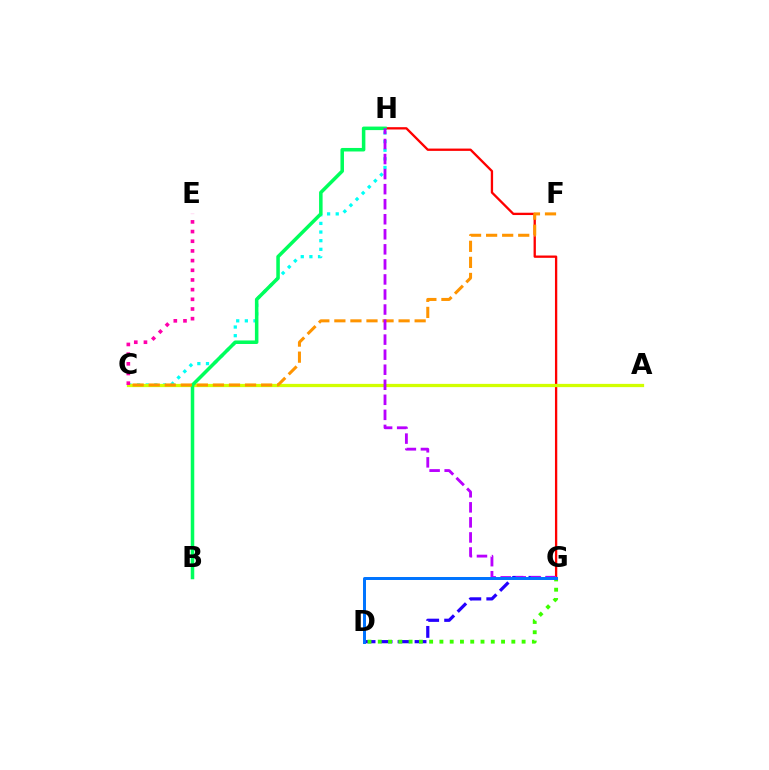{('C', 'H'): [{'color': '#00fff6', 'line_style': 'dotted', 'thickness': 2.35}], ('D', 'G'): [{'color': '#2500ff', 'line_style': 'dashed', 'thickness': 2.31}, {'color': '#3dff00', 'line_style': 'dotted', 'thickness': 2.79}, {'color': '#0074ff', 'line_style': 'solid', 'thickness': 2.14}], ('G', 'H'): [{'color': '#ff0000', 'line_style': 'solid', 'thickness': 1.67}, {'color': '#b900ff', 'line_style': 'dashed', 'thickness': 2.04}], ('A', 'C'): [{'color': '#d1ff00', 'line_style': 'solid', 'thickness': 2.35}], ('B', 'H'): [{'color': '#00ff5c', 'line_style': 'solid', 'thickness': 2.54}], ('C', 'F'): [{'color': '#ff9400', 'line_style': 'dashed', 'thickness': 2.18}], ('C', 'E'): [{'color': '#ff00ac', 'line_style': 'dotted', 'thickness': 2.63}]}